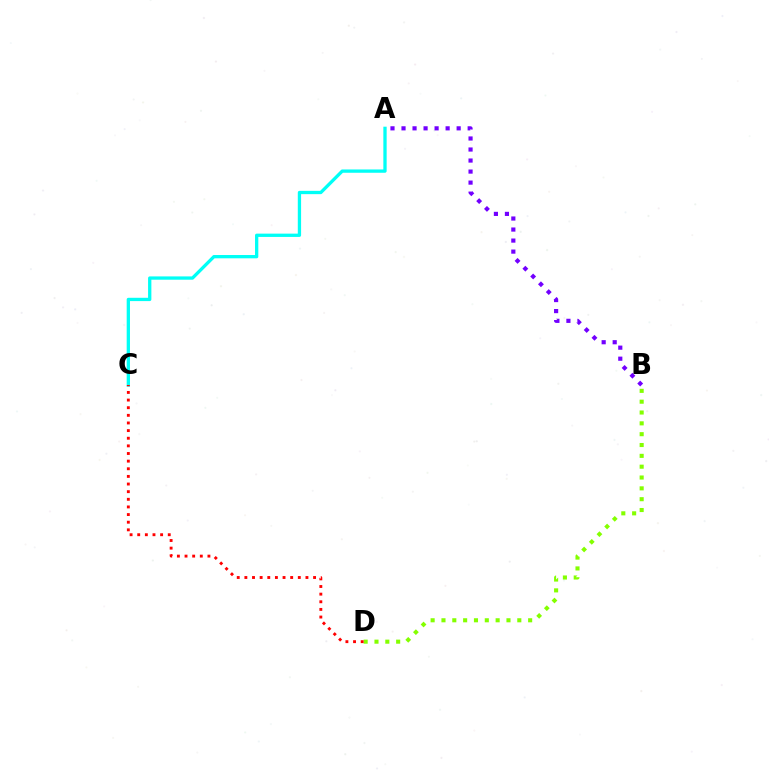{('B', 'D'): [{'color': '#84ff00', 'line_style': 'dotted', 'thickness': 2.94}], ('A', 'C'): [{'color': '#00fff6', 'line_style': 'solid', 'thickness': 2.38}], ('C', 'D'): [{'color': '#ff0000', 'line_style': 'dotted', 'thickness': 2.07}], ('A', 'B'): [{'color': '#7200ff', 'line_style': 'dotted', 'thickness': 3.0}]}